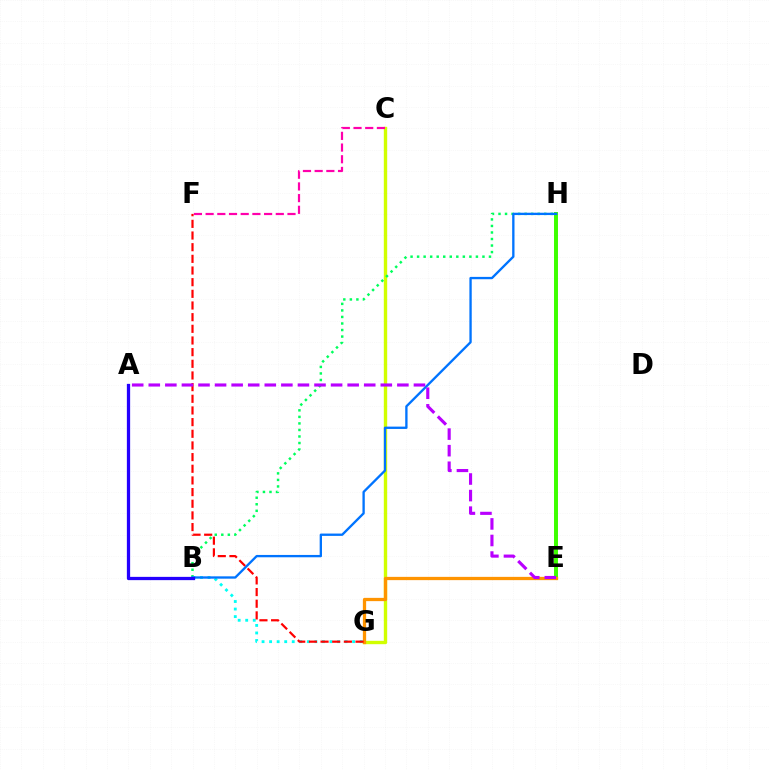{('E', 'H'): [{'color': '#3dff00', 'line_style': 'solid', 'thickness': 2.85}], ('C', 'G'): [{'color': '#d1ff00', 'line_style': 'solid', 'thickness': 2.43}], ('C', 'F'): [{'color': '#ff00ac', 'line_style': 'dashed', 'thickness': 1.59}], ('B', 'H'): [{'color': '#00ff5c', 'line_style': 'dotted', 'thickness': 1.78}, {'color': '#0074ff', 'line_style': 'solid', 'thickness': 1.68}], ('B', 'G'): [{'color': '#00fff6', 'line_style': 'dotted', 'thickness': 2.05}], ('E', 'G'): [{'color': '#ff9400', 'line_style': 'solid', 'thickness': 2.35}], ('F', 'G'): [{'color': '#ff0000', 'line_style': 'dashed', 'thickness': 1.58}], ('A', 'B'): [{'color': '#2500ff', 'line_style': 'solid', 'thickness': 2.35}], ('A', 'E'): [{'color': '#b900ff', 'line_style': 'dashed', 'thickness': 2.25}]}